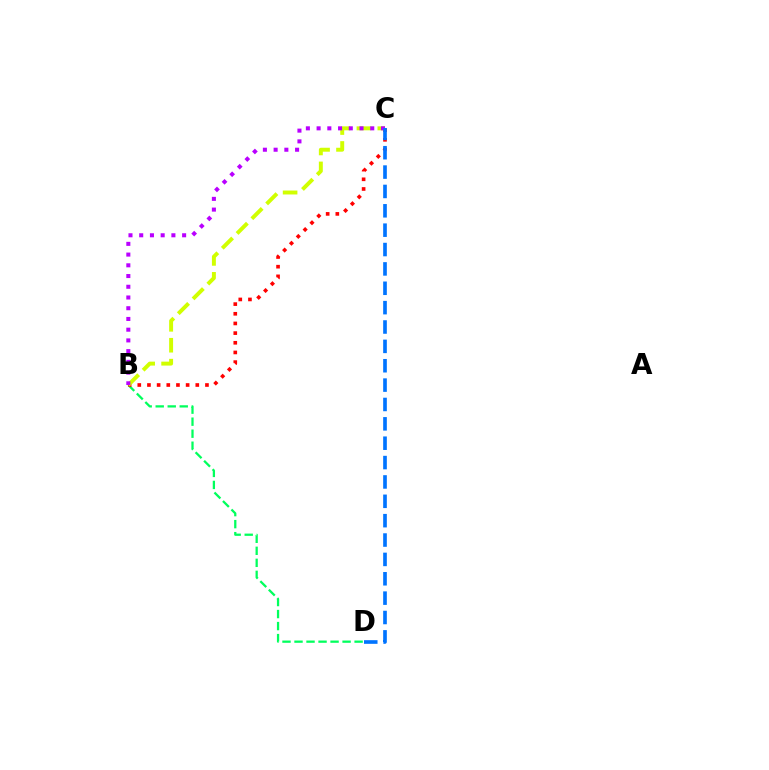{('B', 'D'): [{'color': '#00ff5c', 'line_style': 'dashed', 'thickness': 1.63}], ('B', 'C'): [{'color': '#ff0000', 'line_style': 'dotted', 'thickness': 2.63}, {'color': '#d1ff00', 'line_style': 'dashed', 'thickness': 2.84}, {'color': '#b900ff', 'line_style': 'dotted', 'thickness': 2.91}], ('C', 'D'): [{'color': '#0074ff', 'line_style': 'dashed', 'thickness': 2.63}]}